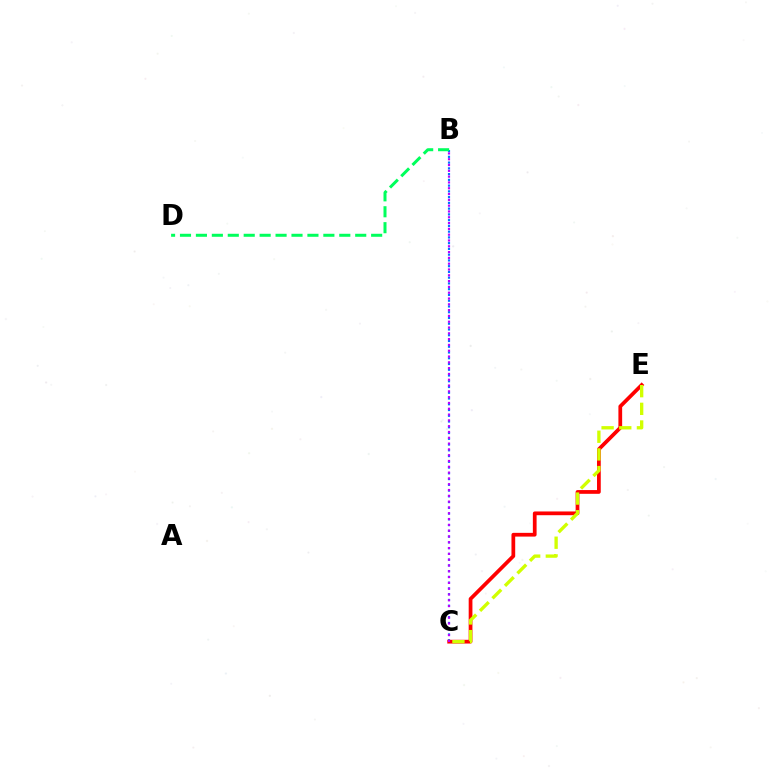{('B', 'C'): [{'color': '#0074ff', 'line_style': 'dotted', 'thickness': 1.56}, {'color': '#b900ff', 'line_style': 'dotted', 'thickness': 1.58}], ('C', 'E'): [{'color': '#ff0000', 'line_style': 'solid', 'thickness': 2.7}, {'color': '#d1ff00', 'line_style': 'dashed', 'thickness': 2.4}], ('B', 'D'): [{'color': '#00ff5c', 'line_style': 'dashed', 'thickness': 2.16}]}